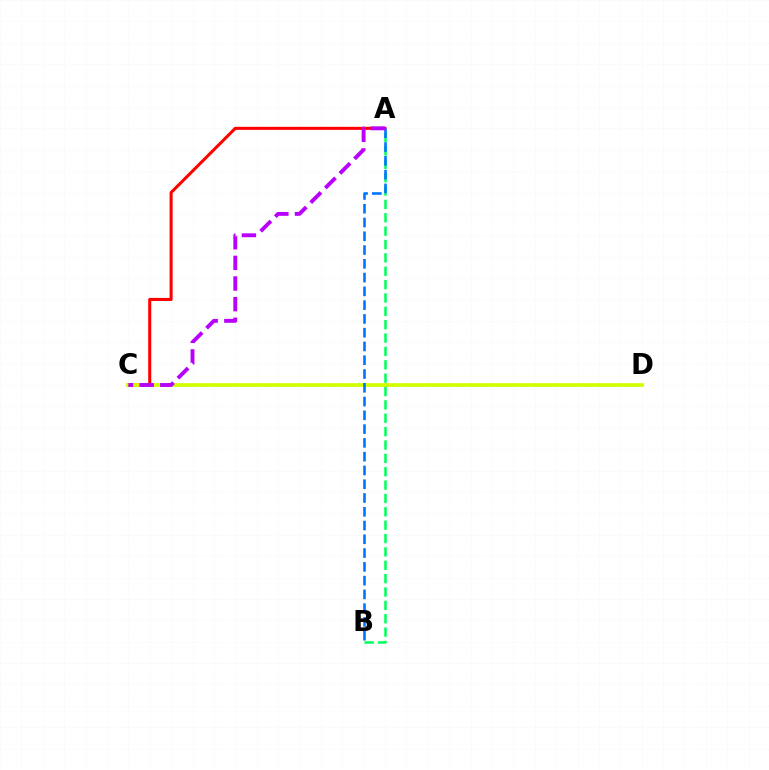{('A', 'B'): [{'color': '#00ff5c', 'line_style': 'dashed', 'thickness': 1.82}, {'color': '#0074ff', 'line_style': 'dashed', 'thickness': 1.87}], ('A', 'C'): [{'color': '#ff0000', 'line_style': 'solid', 'thickness': 2.2}, {'color': '#b900ff', 'line_style': 'dashed', 'thickness': 2.8}], ('C', 'D'): [{'color': '#d1ff00', 'line_style': 'solid', 'thickness': 2.66}]}